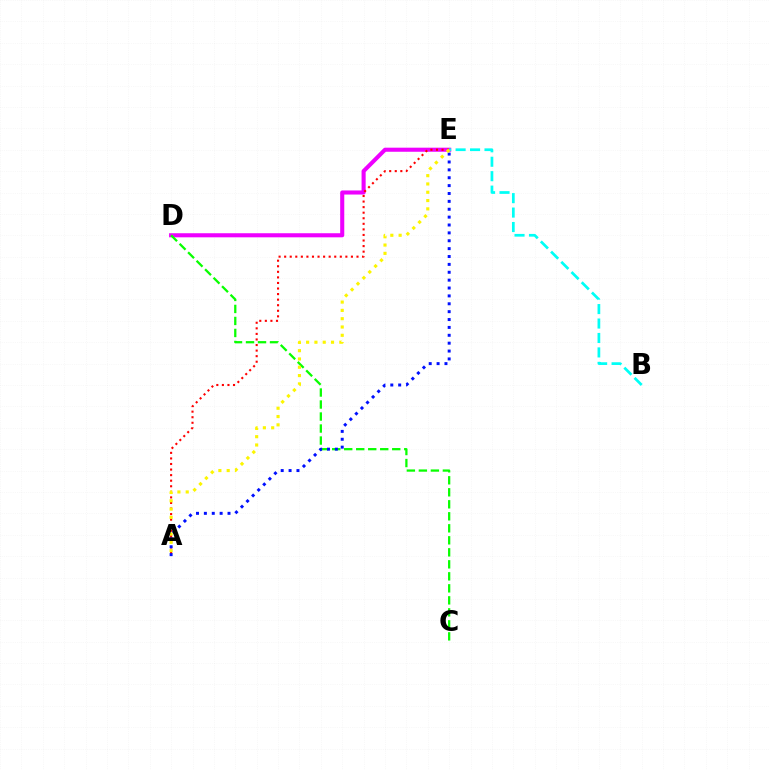{('D', 'E'): [{'color': '#ee00ff', 'line_style': 'solid', 'thickness': 2.94}], ('C', 'D'): [{'color': '#08ff00', 'line_style': 'dashed', 'thickness': 1.63}], ('A', 'E'): [{'color': '#ff0000', 'line_style': 'dotted', 'thickness': 1.51}, {'color': '#0010ff', 'line_style': 'dotted', 'thickness': 2.14}, {'color': '#fcf500', 'line_style': 'dotted', 'thickness': 2.26}], ('B', 'E'): [{'color': '#00fff6', 'line_style': 'dashed', 'thickness': 1.96}]}